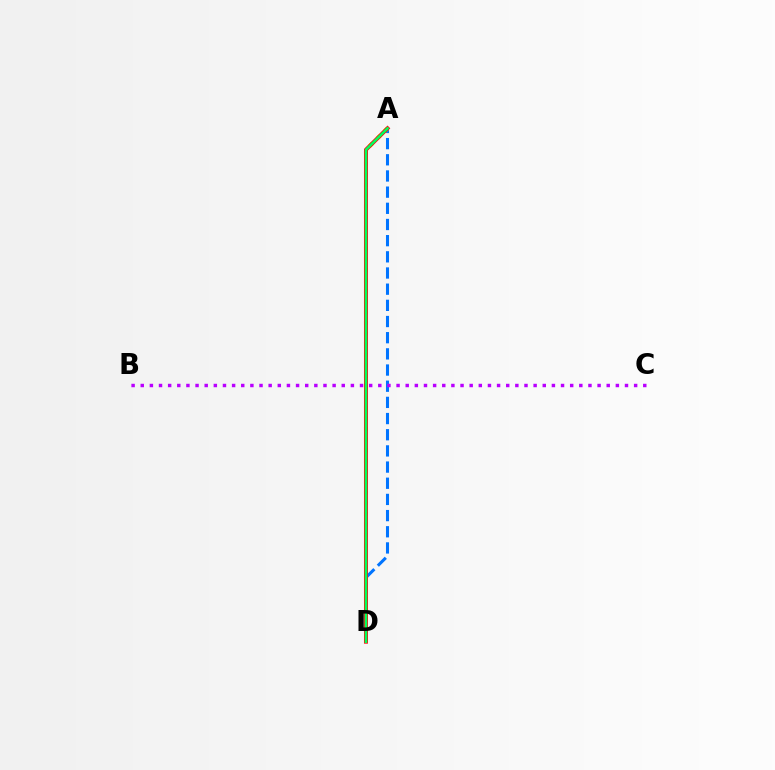{('A', 'D'): [{'color': '#0074ff', 'line_style': 'dashed', 'thickness': 2.2}, {'color': '#d1ff00', 'line_style': 'dotted', 'thickness': 2.88}, {'color': '#ff0000', 'line_style': 'solid', 'thickness': 2.86}, {'color': '#00ff5c', 'line_style': 'solid', 'thickness': 1.86}], ('B', 'C'): [{'color': '#b900ff', 'line_style': 'dotted', 'thickness': 2.48}]}